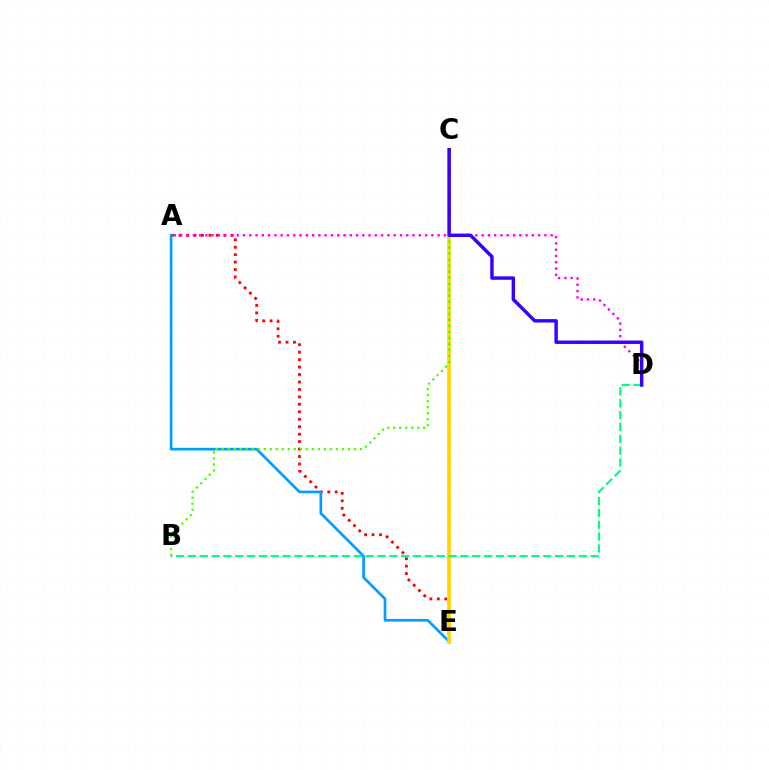{('A', 'E'): [{'color': '#ff0000', 'line_style': 'dotted', 'thickness': 2.03}, {'color': '#009eff', 'line_style': 'solid', 'thickness': 1.93}], ('C', 'E'): [{'color': '#ffd500', 'line_style': 'solid', 'thickness': 2.69}], ('B', 'C'): [{'color': '#4fff00', 'line_style': 'dotted', 'thickness': 1.63}], ('A', 'D'): [{'color': '#ff00ed', 'line_style': 'dotted', 'thickness': 1.71}], ('B', 'D'): [{'color': '#00ff86', 'line_style': 'dashed', 'thickness': 1.61}], ('C', 'D'): [{'color': '#3700ff', 'line_style': 'solid', 'thickness': 2.47}]}